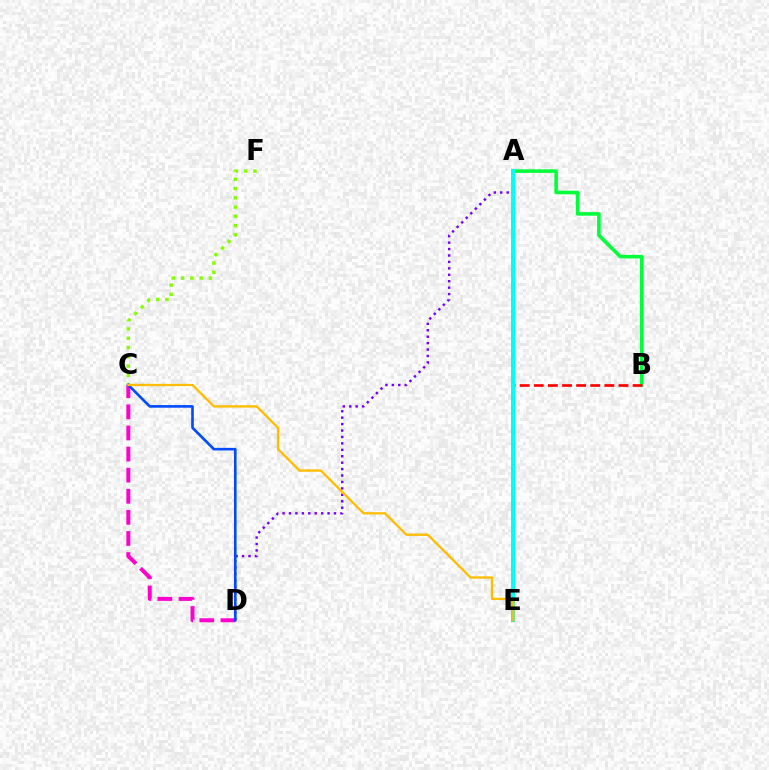{('A', 'B'): [{'color': '#00ff39', 'line_style': 'solid', 'thickness': 2.56}], ('B', 'E'): [{'color': '#ff0000', 'line_style': 'dashed', 'thickness': 1.92}], ('A', 'D'): [{'color': '#7200ff', 'line_style': 'dotted', 'thickness': 1.75}], ('A', 'E'): [{'color': '#00fff6', 'line_style': 'solid', 'thickness': 2.86}], ('C', 'D'): [{'color': '#ff00cf', 'line_style': 'dashed', 'thickness': 2.87}, {'color': '#004bff', 'line_style': 'solid', 'thickness': 1.89}], ('C', 'F'): [{'color': '#84ff00', 'line_style': 'dotted', 'thickness': 2.52}], ('C', 'E'): [{'color': '#ffbd00', 'line_style': 'solid', 'thickness': 1.68}]}